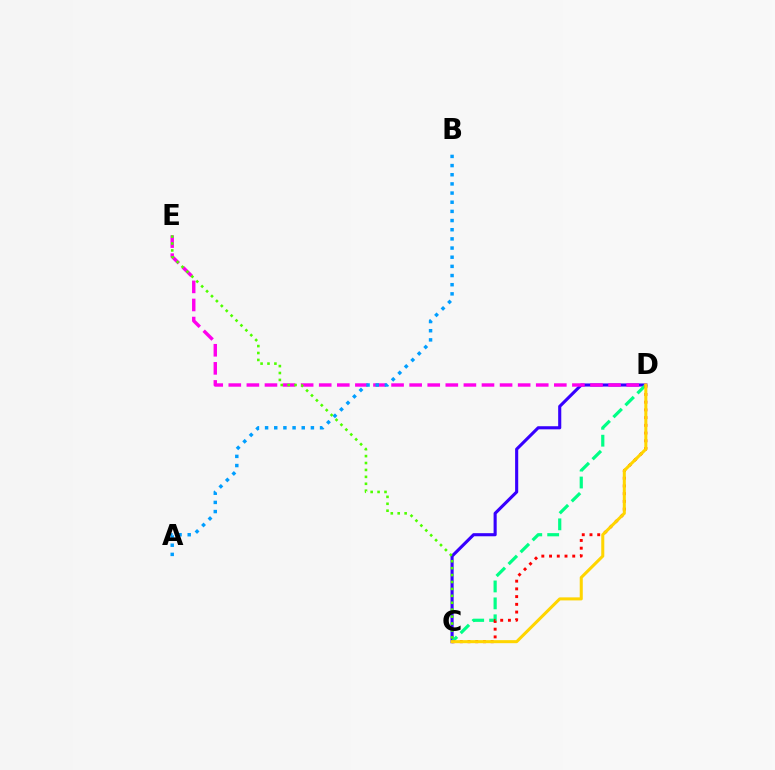{('C', 'D'): [{'color': '#3700ff', 'line_style': 'solid', 'thickness': 2.24}, {'color': '#00ff86', 'line_style': 'dashed', 'thickness': 2.3}, {'color': '#ff0000', 'line_style': 'dotted', 'thickness': 2.1}, {'color': '#ffd500', 'line_style': 'solid', 'thickness': 2.19}], ('D', 'E'): [{'color': '#ff00ed', 'line_style': 'dashed', 'thickness': 2.46}], ('A', 'B'): [{'color': '#009eff', 'line_style': 'dotted', 'thickness': 2.49}], ('C', 'E'): [{'color': '#4fff00', 'line_style': 'dotted', 'thickness': 1.88}]}